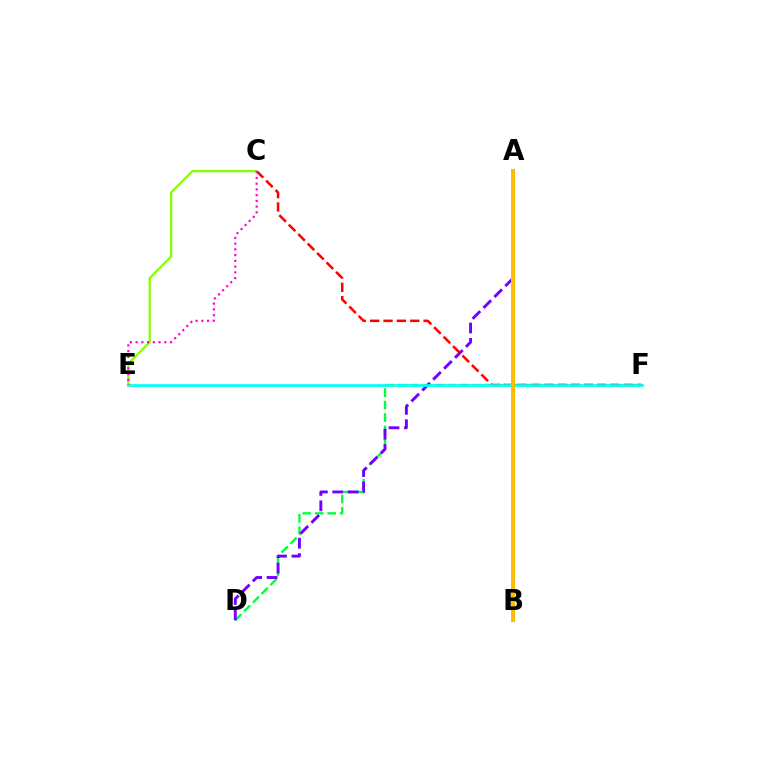{('D', 'F'): [{'color': '#00ff39', 'line_style': 'dashed', 'thickness': 1.69}], ('A', 'D'): [{'color': '#7200ff', 'line_style': 'dashed', 'thickness': 2.09}], ('A', 'B'): [{'color': '#004bff', 'line_style': 'solid', 'thickness': 2.19}, {'color': '#ffbd00', 'line_style': 'solid', 'thickness': 2.84}], ('C', 'F'): [{'color': '#ff0000', 'line_style': 'dashed', 'thickness': 1.81}], ('E', 'F'): [{'color': '#00fff6', 'line_style': 'solid', 'thickness': 1.95}], ('C', 'E'): [{'color': '#84ff00', 'line_style': 'solid', 'thickness': 1.61}, {'color': '#ff00cf', 'line_style': 'dotted', 'thickness': 1.56}]}